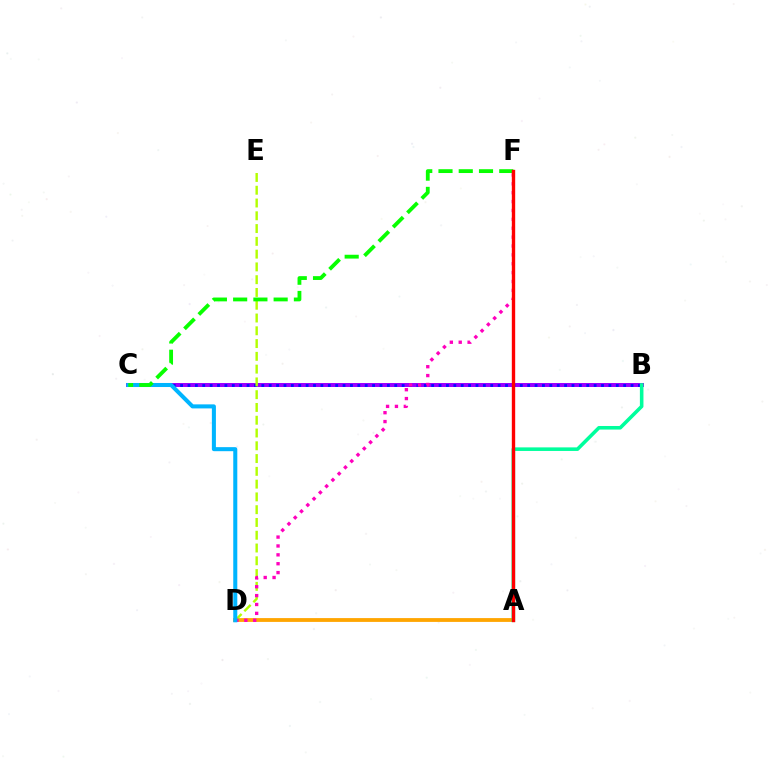{('A', 'D'): [{'color': '#ffa500', 'line_style': 'solid', 'thickness': 2.75}], ('B', 'C'): [{'color': '#9b00ff', 'line_style': 'solid', 'thickness': 2.87}, {'color': '#0010ff', 'line_style': 'dotted', 'thickness': 2.01}], ('A', 'B'): [{'color': '#00ff9d', 'line_style': 'solid', 'thickness': 2.57}], ('D', 'E'): [{'color': '#b3ff00', 'line_style': 'dashed', 'thickness': 1.74}], ('D', 'F'): [{'color': '#ff00bd', 'line_style': 'dotted', 'thickness': 2.41}], ('C', 'D'): [{'color': '#00b5ff', 'line_style': 'solid', 'thickness': 2.91}], ('C', 'F'): [{'color': '#08ff00', 'line_style': 'dashed', 'thickness': 2.75}], ('A', 'F'): [{'color': '#ff0000', 'line_style': 'solid', 'thickness': 2.43}]}